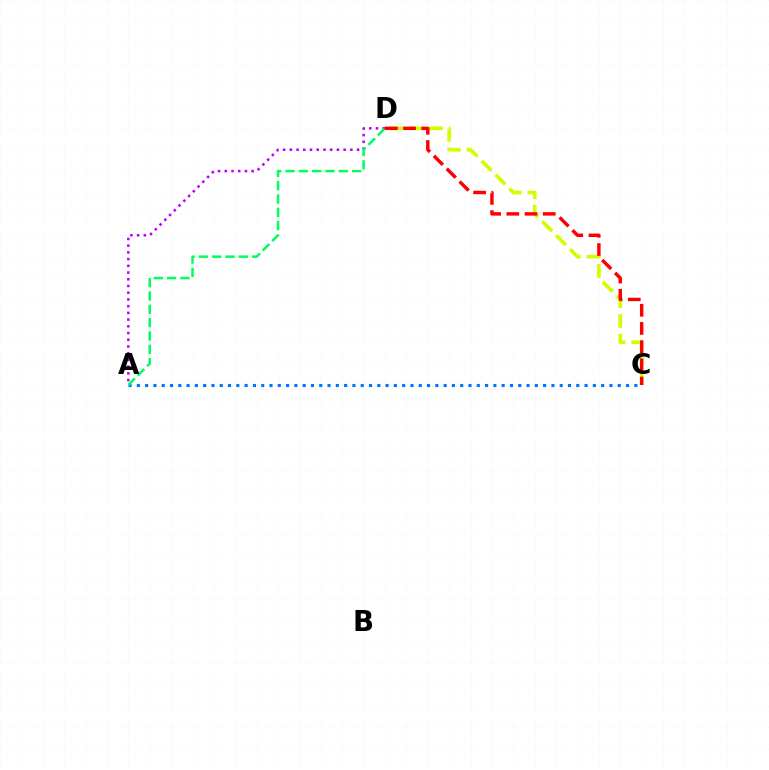{('C', 'D'): [{'color': '#d1ff00', 'line_style': 'dashed', 'thickness': 2.67}, {'color': '#ff0000', 'line_style': 'dashed', 'thickness': 2.47}], ('A', 'D'): [{'color': '#b900ff', 'line_style': 'dotted', 'thickness': 1.83}, {'color': '#00ff5c', 'line_style': 'dashed', 'thickness': 1.81}], ('A', 'C'): [{'color': '#0074ff', 'line_style': 'dotted', 'thickness': 2.25}]}